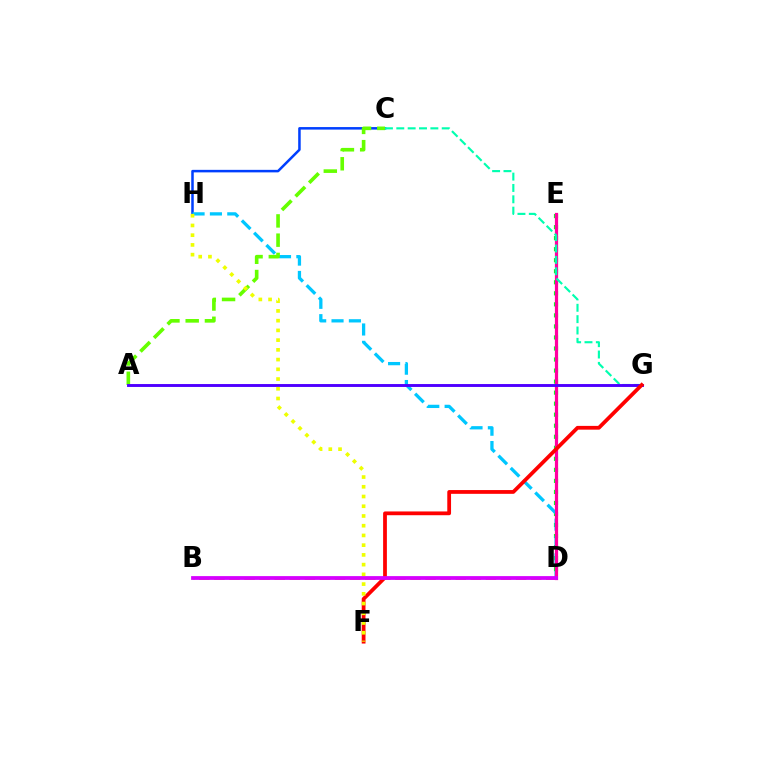{('C', 'H'): [{'color': '#003fff', 'line_style': 'solid', 'thickness': 1.81}], ('D', 'E'): [{'color': '#00ff27', 'line_style': 'dotted', 'thickness': 3.0}, {'color': '#ff00a0', 'line_style': 'solid', 'thickness': 2.32}], ('D', 'H'): [{'color': '#00c7ff', 'line_style': 'dashed', 'thickness': 2.36}], ('B', 'D'): [{'color': '#ff8800', 'line_style': 'dashed', 'thickness': 2.05}, {'color': '#d600ff', 'line_style': 'solid', 'thickness': 2.72}], ('C', 'G'): [{'color': '#00ffaf', 'line_style': 'dashed', 'thickness': 1.54}], ('A', 'C'): [{'color': '#66ff00', 'line_style': 'dashed', 'thickness': 2.62}], ('A', 'G'): [{'color': '#4f00ff', 'line_style': 'solid', 'thickness': 2.09}], ('F', 'G'): [{'color': '#ff0000', 'line_style': 'solid', 'thickness': 2.71}], ('F', 'H'): [{'color': '#eeff00', 'line_style': 'dotted', 'thickness': 2.64}]}